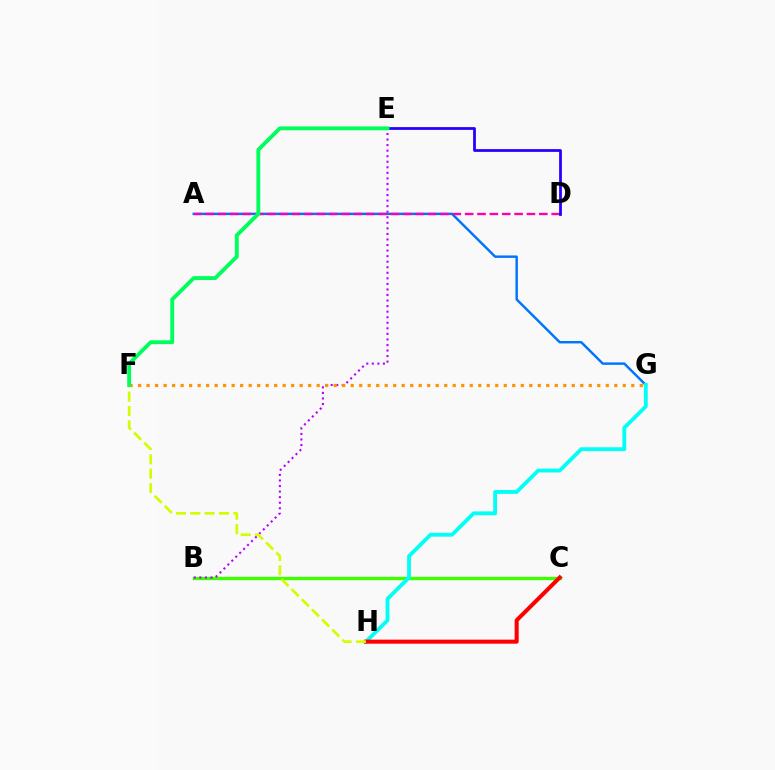{('A', 'G'): [{'color': '#0074ff', 'line_style': 'solid', 'thickness': 1.76}], ('B', 'C'): [{'color': '#3dff00', 'line_style': 'solid', 'thickness': 2.4}], ('G', 'H'): [{'color': '#00fff6', 'line_style': 'solid', 'thickness': 2.75}], ('C', 'H'): [{'color': '#ff0000', 'line_style': 'solid', 'thickness': 2.91}], ('B', 'E'): [{'color': '#b900ff', 'line_style': 'dotted', 'thickness': 1.51}], ('F', 'H'): [{'color': '#d1ff00', 'line_style': 'dashed', 'thickness': 1.95}], ('A', 'D'): [{'color': '#ff00ac', 'line_style': 'dashed', 'thickness': 1.68}], ('F', 'G'): [{'color': '#ff9400', 'line_style': 'dotted', 'thickness': 2.31}], ('D', 'E'): [{'color': '#2500ff', 'line_style': 'solid', 'thickness': 1.99}], ('E', 'F'): [{'color': '#00ff5c', 'line_style': 'solid', 'thickness': 2.78}]}